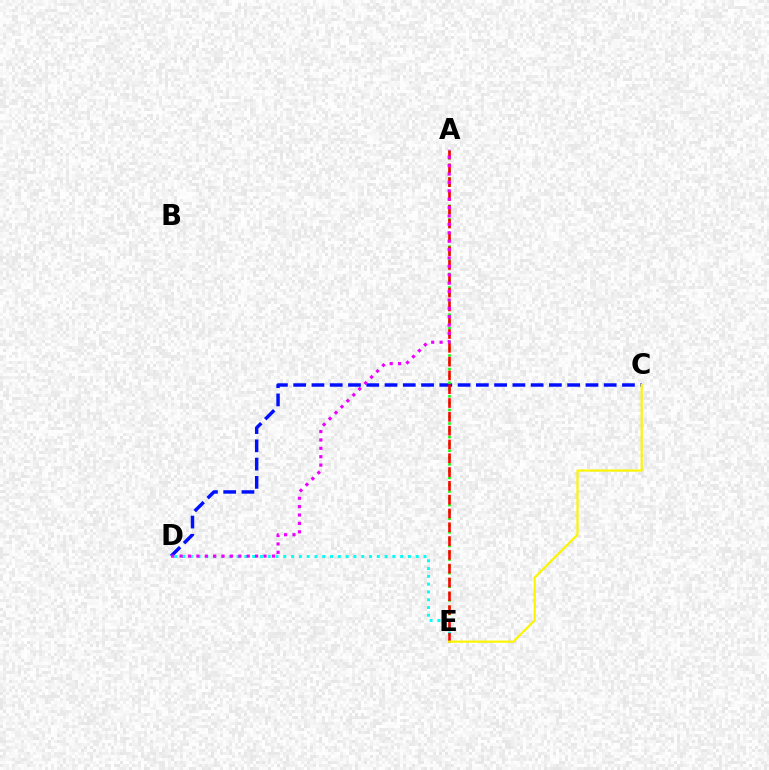{('C', 'D'): [{'color': '#0010ff', 'line_style': 'dashed', 'thickness': 2.48}], ('A', 'E'): [{'color': '#08ff00', 'line_style': 'dotted', 'thickness': 1.85}, {'color': '#ff0000', 'line_style': 'dashed', 'thickness': 1.88}], ('D', 'E'): [{'color': '#00fff6', 'line_style': 'dotted', 'thickness': 2.12}], ('C', 'E'): [{'color': '#fcf500', 'line_style': 'solid', 'thickness': 1.57}], ('A', 'D'): [{'color': '#ee00ff', 'line_style': 'dotted', 'thickness': 2.28}]}